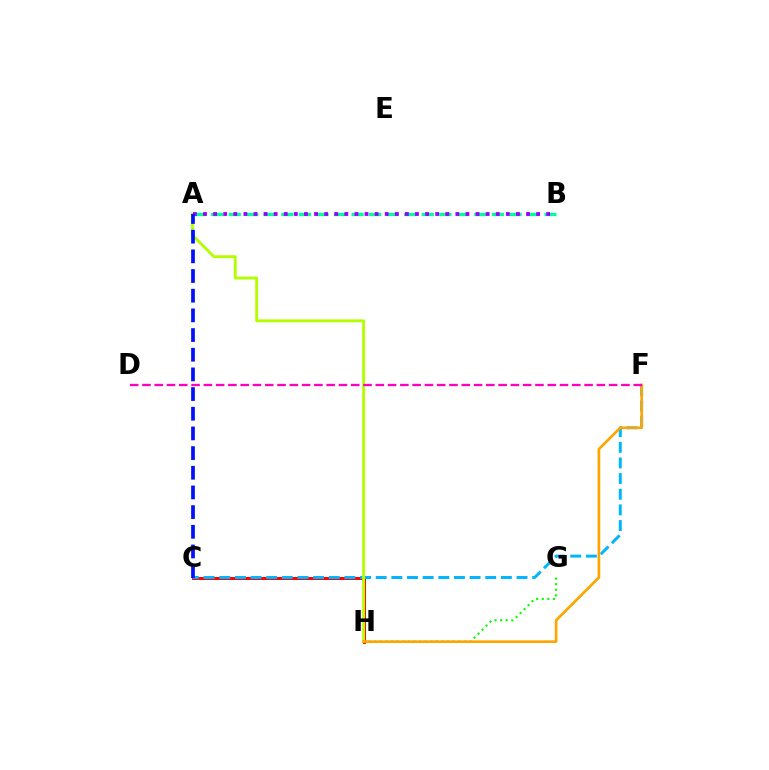{('A', 'B'): [{'color': '#00ff9d', 'line_style': 'dashed', 'thickness': 2.38}, {'color': '#9b00ff', 'line_style': 'dotted', 'thickness': 2.74}], ('G', 'H'): [{'color': '#08ff00', 'line_style': 'dotted', 'thickness': 1.53}], ('C', 'H'): [{'color': '#ff0000', 'line_style': 'solid', 'thickness': 2.13}], ('C', 'F'): [{'color': '#00b5ff', 'line_style': 'dashed', 'thickness': 2.13}], ('A', 'H'): [{'color': '#b3ff00', 'line_style': 'solid', 'thickness': 2.07}], ('F', 'H'): [{'color': '#ffa500', 'line_style': 'solid', 'thickness': 1.93}], ('D', 'F'): [{'color': '#ff00bd', 'line_style': 'dashed', 'thickness': 1.67}], ('A', 'C'): [{'color': '#0010ff', 'line_style': 'dashed', 'thickness': 2.67}]}